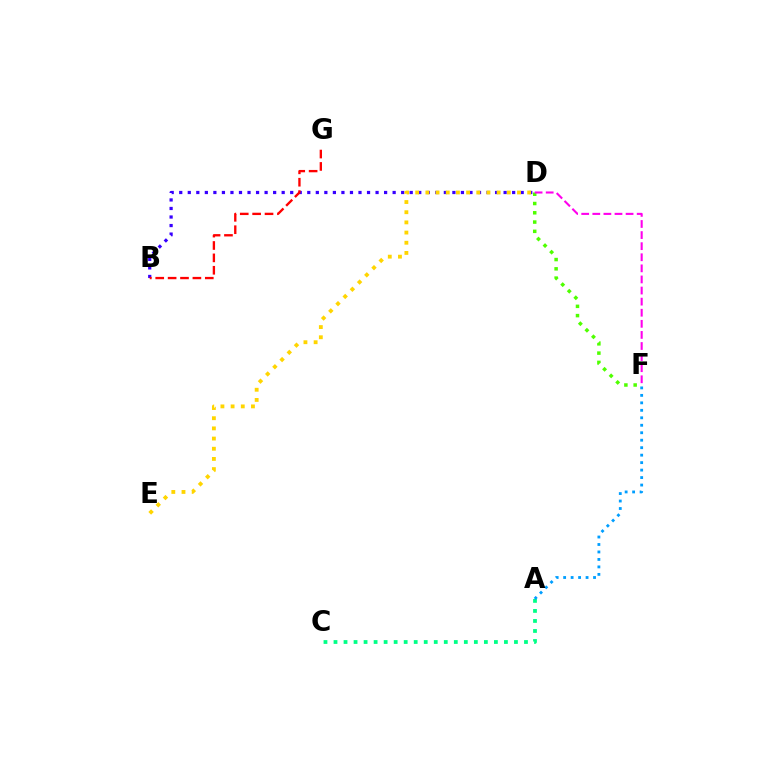{('A', 'C'): [{'color': '#00ff86', 'line_style': 'dotted', 'thickness': 2.72}], ('D', 'F'): [{'color': '#4fff00', 'line_style': 'dotted', 'thickness': 2.52}, {'color': '#ff00ed', 'line_style': 'dashed', 'thickness': 1.51}], ('B', 'D'): [{'color': '#3700ff', 'line_style': 'dotted', 'thickness': 2.32}], ('D', 'E'): [{'color': '#ffd500', 'line_style': 'dotted', 'thickness': 2.77}], ('A', 'F'): [{'color': '#009eff', 'line_style': 'dotted', 'thickness': 2.03}], ('B', 'G'): [{'color': '#ff0000', 'line_style': 'dashed', 'thickness': 1.68}]}